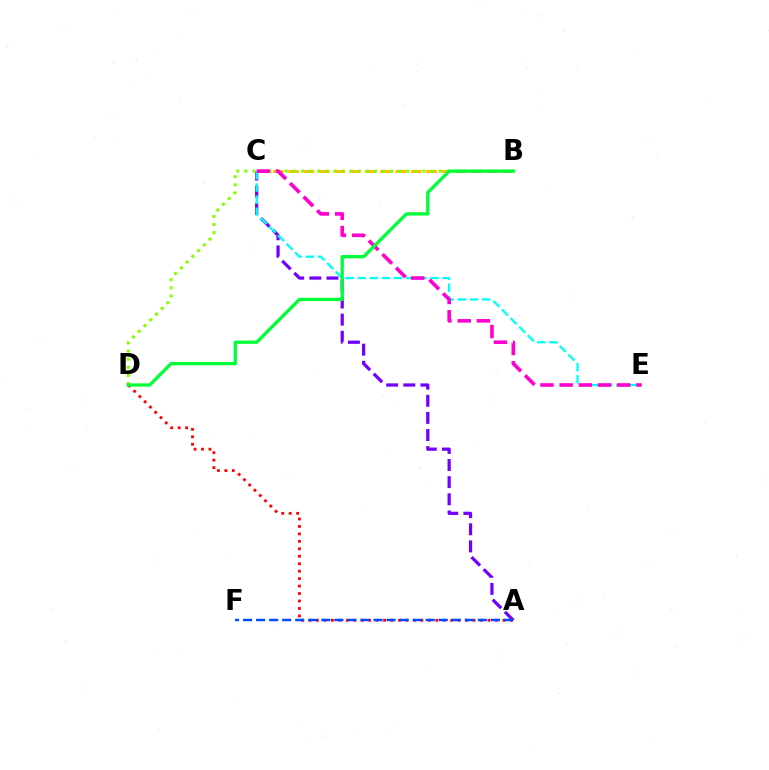{('A', 'C'): [{'color': '#7200ff', 'line_style': 'dashed', 'thickness': 2.33}], ('C', 'E'): [{'color': '#00fff6', 'line_style': 'dashed', 'thickness': 1.65}, {'color': '#ff00cf', 'line_style': 'dashed', 'thickness': 2.61}], ('A', 'D'): [{'color': '#ff0000', 'line_style': 'dotted', 'thickness': 2.03}], ('B', 'C'): [{'color': '#ffbd00', 'line_style': 'dashed', 'thickness': 2.08}], ('A', 'F'): [{'color': '#004bff', 'line_style': 'dashed', 'thickness': 1.77}], ('B', 'D'): [{'color': '#84ff00', 'line_style': 'dotted', 'thickness': 2.2}, {'color': '#00ff39', 'line_style': 'solid', 'thickness': 2.37}]}